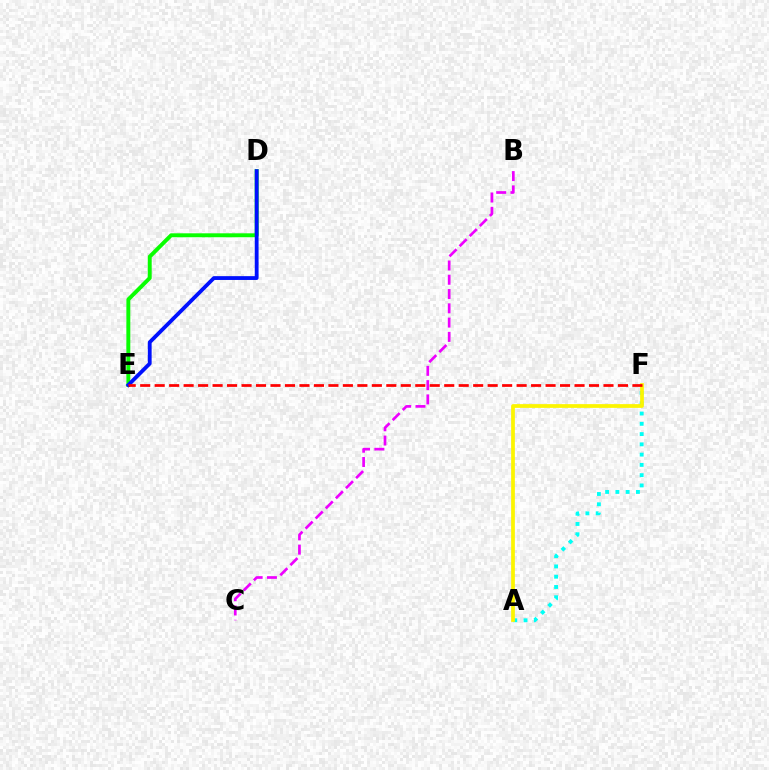{('D', 'E'): [{'color': '#08ff00', 'line_style': 'solid', 'thickness': 2.83}, {'color': '#0010ff', 'line_style': 'solid', 'thickness': 2.75}], ('B', 'C'): [{'color': '#ee00ff', 'line_style': 'dashed', 'thickness': 1.94}], ('A', 'F'): [{'color': '#00fff6', 'line_style': 'dotted', 'thickness': 2.79}, {'color': '#fcf500', 'line_style': 'solid', 'thickness': 2.69}], ('E', 'F'): [{'color': '#ff0000', 'line_style': 'dashed', 'thickness': 1.97}]}